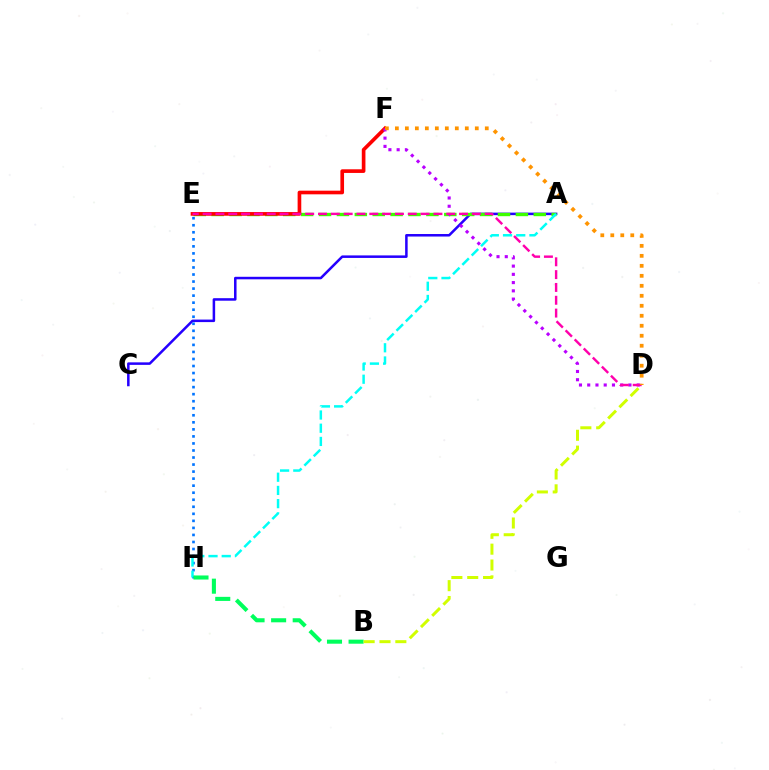{('A', 'C'): [{'color': '#2500ff', 'line_style': 'solid', 'thickness': 1.82}], ('A', 'E'): [{'color': '#3dff00', 'line_style': 'dashed', 'thickness': 2.43}], ('E', 'H'): [{'color': '#0074ff', 'line_style': 'dotted', 'thickness': 1.91}], ('A', 'H'): [{'color': '#00fff6', 'line_style': 'dashed', 'thickness': 1.79}], ('E', 'F'): [{'color': '#ff0000', 'line_style': 'solid', 'thickness': 2.63}], ('D', 'F'): [{'color': '#b900ff', 'line_style': 'dotted', 'thickness': 2.24}, {'color': '#ff9400', 'line_style': 'dotted', 'thickness': 2.71}], ('D', 'E'): [{'color': '#ff00ac', 'line_style': 'dashed', 'thickness': 1.74}], ('B', 'H'): [{'color': '#00ff5c', 'line_style': 'dashed', 'thickness': 2.93}], ('B', 'D'): [{'color': '#d1ff00', 'line_style': 'dashed', 'thickness': 2.15}]}